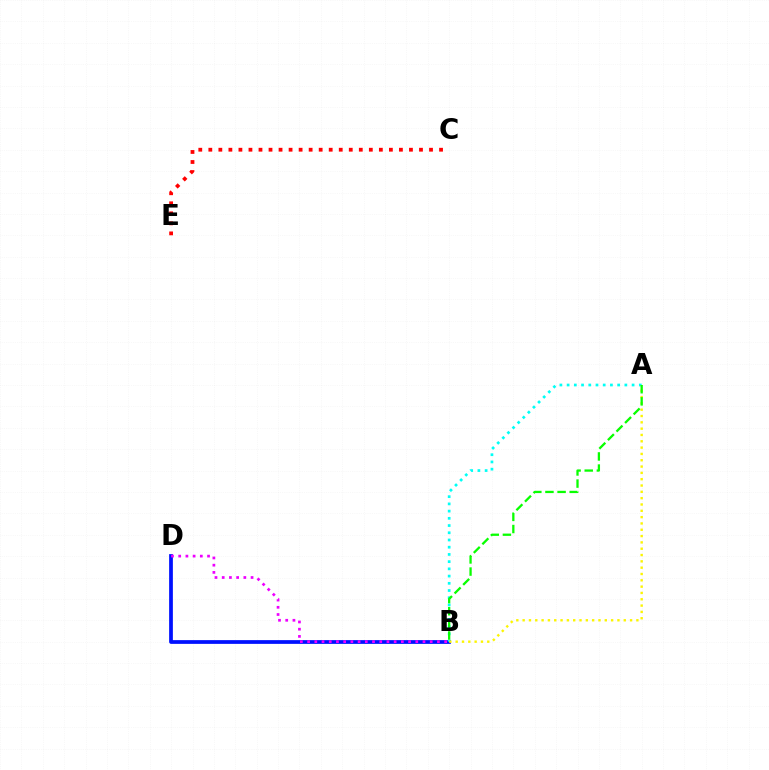{('B', 'D'): [{'color': '#0010ff', 'line_style': 'solid', 'thickness': 2.7}, {'color': '#ee00ff', 'line_style': 'dotted', 'thickness': 1.96}], ('A', 'B'): [{'color': '#00fff6', 'line_style': 'dotted', 'thickness': 1.96}, {'color': '#fcf500', 'line_style': 'dotted', 'thickness': 1.72}, {'color': '#08ff00', 'line_style': 'dashed', 'thickness': 1.65}], ('C', 'E'): [{'color': '#ff0000', 'line_style': 'dotted', 'thickness': 2.73}]}